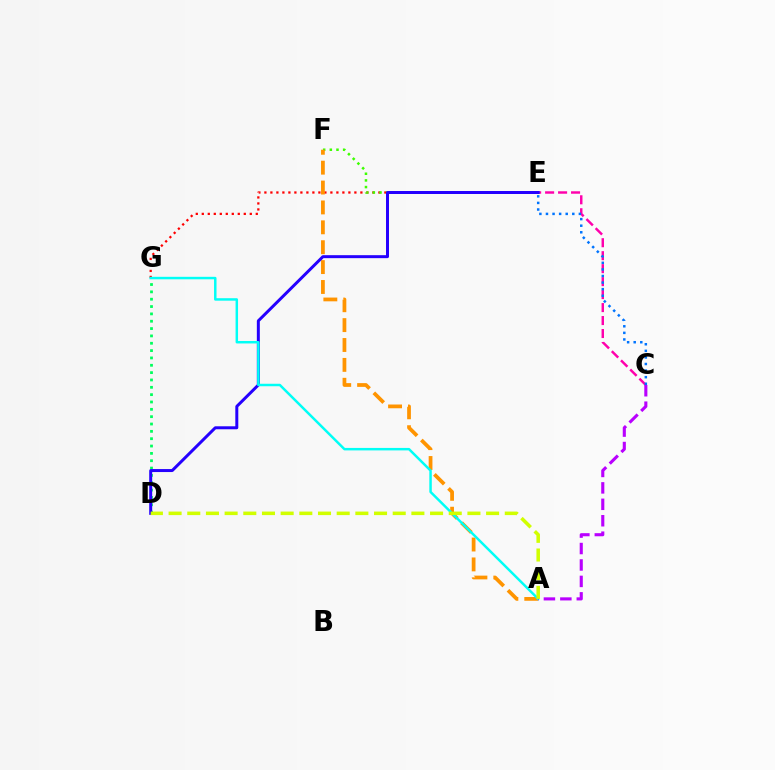{('C', 'E'): [{'color': '#ff00ac', 'line_style': 'dashed', 'thickness': 1.76}, {'color': '#0074ff', 'line_style': 'dotted', 'thickness': 1.79}], ('E', 'G'): [{'color': '#ff0000', 'line_style': 'dotted', 'thickness': 1.63}], ('E', 'F'): [{'color': '#3dff00', 'line_style': 'dotted', 'thickness': 1.81}], ('A', 'F'): [{'color': '#ff9400', 'line_style': 'dashed', 'thickness': 2.7}], ('D', 'G'): [{'color': '#00ff5c', 'line_style': 'dotted', 'thickness': 1.99}], ('D', 'E'): [{'color': '#2500ff', 'line_style': 'solid', 'thickness': 2.15}], ('A', 'G'): [{'color': '#00fff6', 'line_style': 'solid', 'thickness': 1.78}], ('A', 'C'): [{'color': '#b900ff', 'line_style': 'dashed', 'thickness': 2.23}], ('A', 'D'): [{'color': '#d1ff00', 'line_style': 'dashed', 'thickness': 2.54}]}